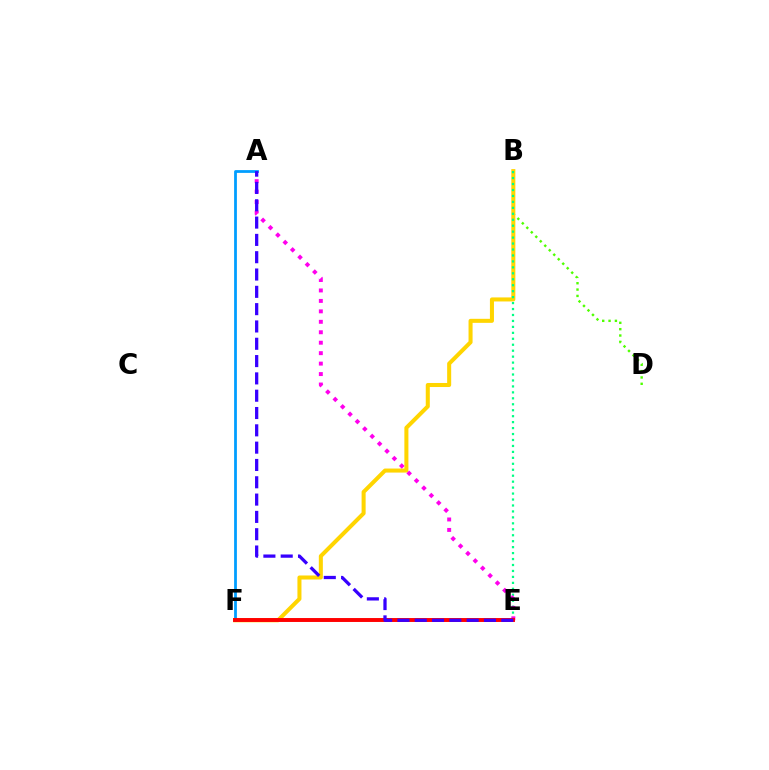{('B', 'D'): [{'color': '#4fff00', 'line_style': 'dotted', 'thickness': 1.73}], ('B', 'F'): [{'color': '#ffd500', 'line_style': 'solid', 'thickness': 2.91}], ('B', 'E'): [{'color': '#00ff86', 'line_style': 'dotted', 'thickness': 1.62}], ('A', 'E'): [{'color': '#ff00ed', 'line_style': 'dotted', 'thickness': 2.84}, {'color': '#3700ff', 'line_style': 'dashed', 'thickness': 2.35}], ('A', 'F'): [{'color': '#009eff', 'line_style': 'solid', 'thickness': 2.0}], ('E', 'F'): [{'color': '#ff0000', 'line_style': 'solid', 'thickness': 2.82}]}